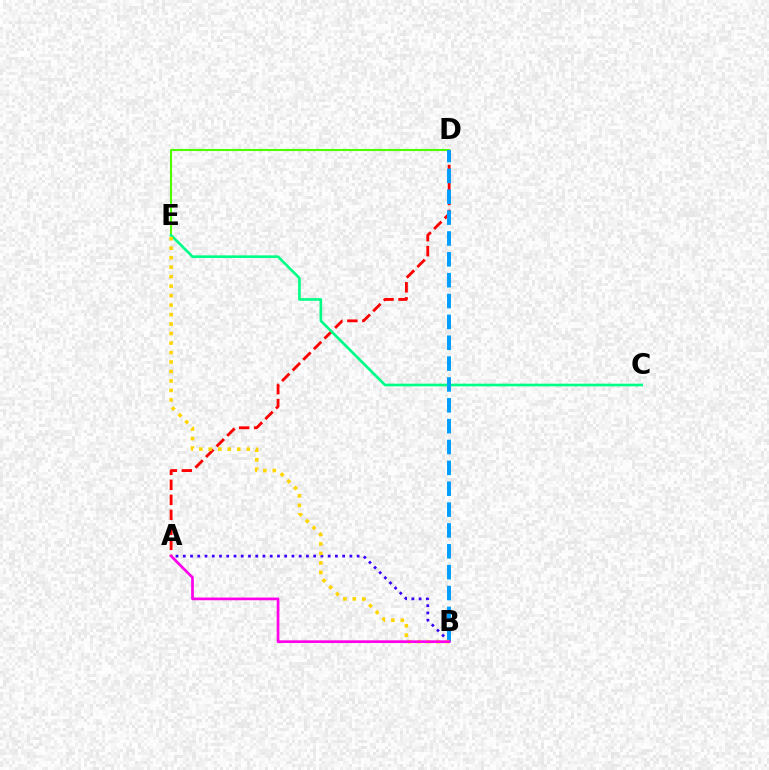{('A', 'D'): [{'color': '#ff0000', 'line_style': 'dashed', 'thickness': 2.04}], ('D', 'E'): [{'color': '#4fff00', 'line_style': 'solid', 'thickness': 1.51}], ('A', 'B'): [{'color': '#3700ff', 'line_style': 'dotted', 'thickness': 1.97}, {'color': '#ff00ed', 'line_style': 'solid', 'thickness': 1.95}], ('C', 'E'): [{'color': '#00ff86', 'line_style': 'solid', 'thickness': 1.91}], ('B', 'D'): [{'color': '#009eff', 'line_style': 'dashed', 'thickness': 2.83}], ('B', 'E'): [{'color': '#ffd500', 'line_style': 'dotted', 'thickness': 2.58}]}